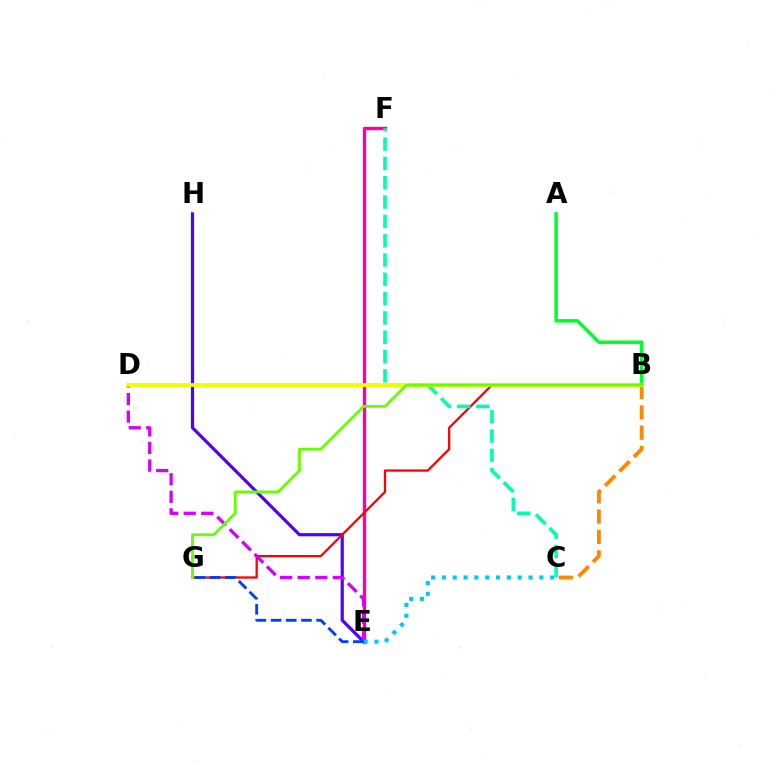{('A', 'B'): [{'color': '#00ff27', 'line_style': 'solid', 'thickness': 2.52}], ('E', 'H'): [{'color': '#4f00ff', 'line_style': 'solid', 'thickness': 2.3}], ('E', 'F'): [{'color': '#ff00a0', 'line_style': 'solid', 'thickness': 2.42}], ('B', 'G'): [{'color': '#ff0000', 'line_style': 'solid', 'thickness': 1.65}, {'color': '#66ff00', 'line_style': 'solid', 'thickness': 2.02}], ('C', 'F'): [{'color': '#00ffaf', 'line_style': 'dashed', 'thickness': 2.62}], ('D', 'E'): [{'color': '#d600ff', 'line_style': 'dashed', 'thickness': 2.39}], ('B', 'C'): [{'color': '#ff8800', 'line_style': 'dashed', 'thickness': 2.76}], ('B', 'D'): [{'color': '#eeff00', 'line_style': 'solid', 'thickness': 2.72}], ('C', 'E'): [{'color': '#00c7ff', 'line_style': 'dotted', 'thickness': 2.94}], ('E', 'G'): [{'color': '#003fff', 'line_style': 'dashed', 'thickness': 2.06}]}